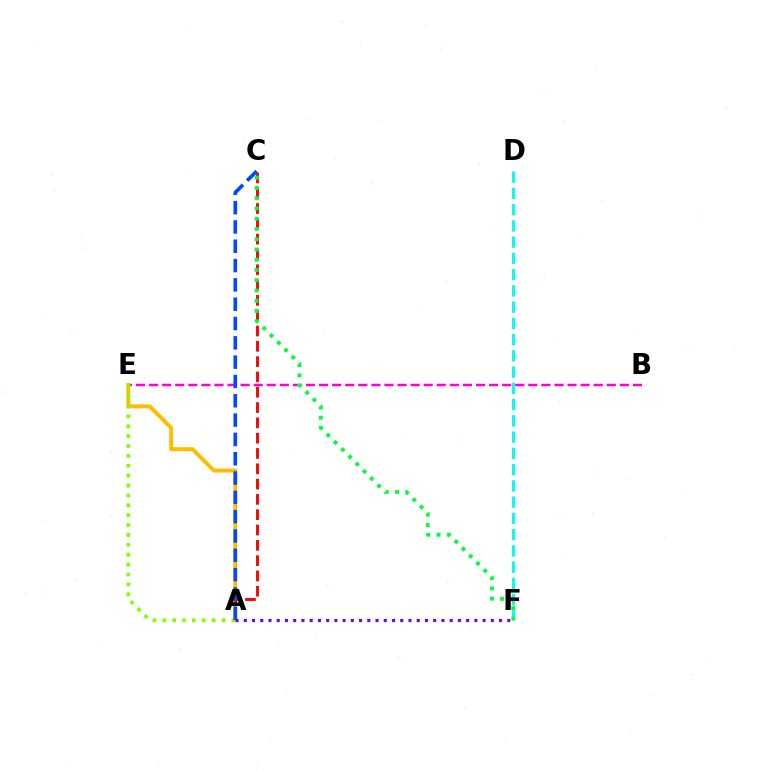{('B', 'E'): [{'color': '#ff00cf', 'line_style': 'dashed', 'thickness': 1.78}], ('A', 'E'): [{'color': '#ffbd00', 'line_style': 'solid', 'thickness': 2.83}, {'color': '#84ff00', 'line_style': 'dotted', 'thickness': 2.68}], ('D', 'F'): [{'color': '#00fff6', 'line_style': 'dashed', 'thickness': 2.21}], ('A', 'F'): [{'color': '#7200ff', 'line_style': 'dotted', 'thickness': 2.24}], ('A', 'C'): [{'color': '#ff0000', 'line_style': 'dashed', 'thickness': 2.08}, {'color': '#004bff', 'line_style': 'dashed', 'thickness': 2.62}], ('C', 'F'): [{'color': '#00ff39', 'line_style': 'dotted', 'thickness': 2.79}]}